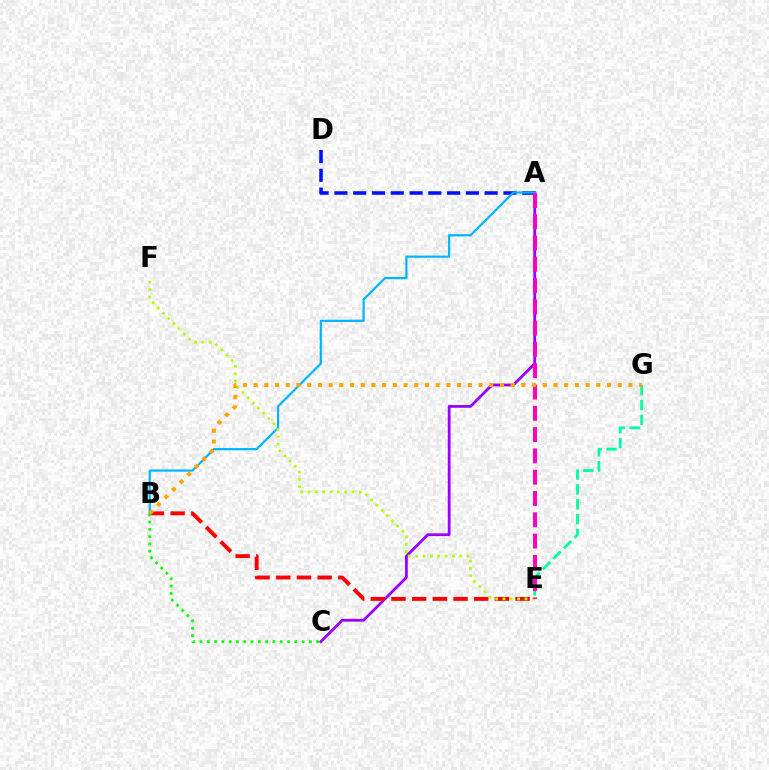{('E', 'G'): [{'color': '#00ff9d', 'line_style': 'dashed', 'thickness': 2.02}], ('A', 'C'): [{'color': '#9b00ff', 'line_style': 'solid', 'thickness': 2.0}], ('A', 'D'): [{'color': '#0010ff', 'line_style': 'dashed', 'thickness': 2.55}], ('A', 'B'): [{'color': '#00b5ff', 'line_style': 'solid', 'thickness': 1.59}], ('B', 'E'): [{'color': '#ff0000', 'line_style': 'dashed', 'thickness': 2.81}], ('E', 'F'): [{'color': '#b3ff00', 'line_style': 'dotted', 'thickness': 2.0}], ('A', 'E'): [{'color': '#ff00bd', 'line_style': 'dashed', 'thickness': 2.89}], ('B', 'C'): [{'color': '#08ff00', 'line_style': 'dotted', 'thickness': 1.98}], ('B', 'G'): [{'color': '#ffa500', 'line_style': 'dotted', 'thickness': 2.91}]}